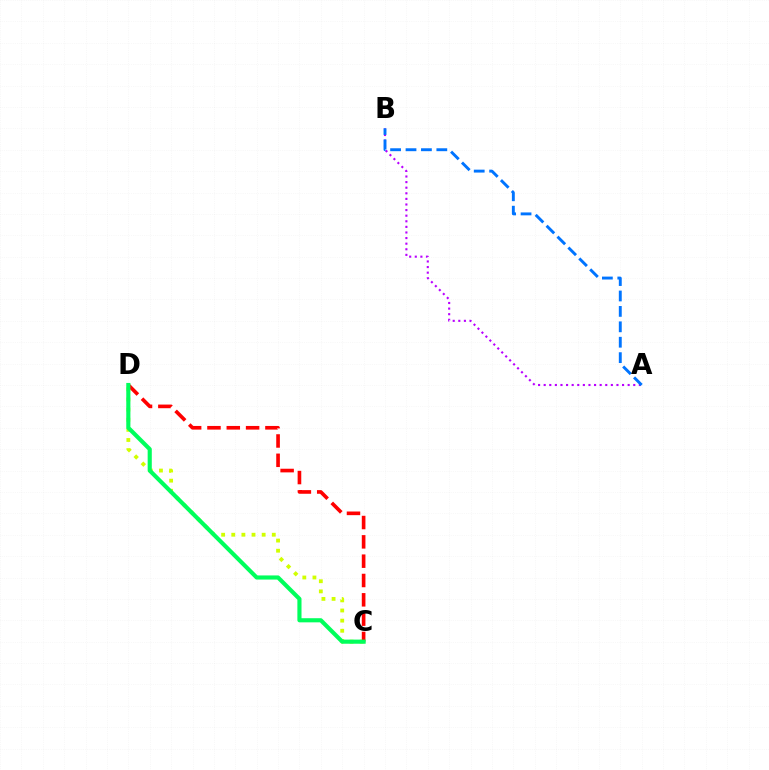{('C', 'D'): [{'color': '#d1ff00', 'line_style': 'dotted', 'thickness': 2.75}, {'color': '#ff0000', 'line_style': 'dashed', 'thickness': 2.62}, {'color': '#00ff5c', 'line_style': 'solid', 'thickness': 2.97}], ('A', 'B'): [{'color': '#b900ff', 'line_style': 'dotted', 'thickness': 1.52}, {'color': '#0074ff', 'line_style': 'dashed', 'thickness': 2.09}]}